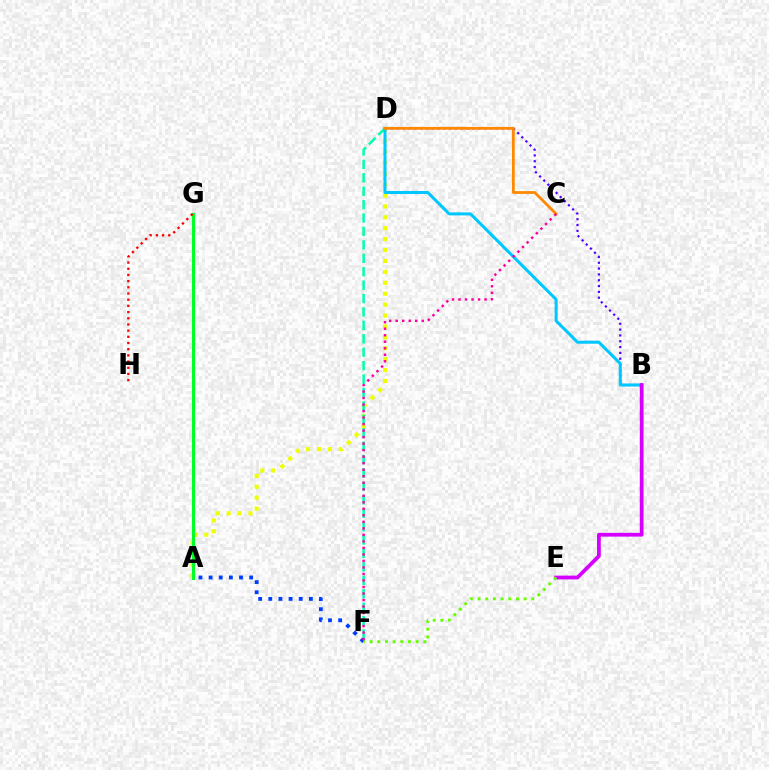{('A', 'D'): [{'color': '#eeff00', 'line_style': 'dotted', 'thickness': 2.97}], ('D', 'F'): [{'color': '#00ffaf', 'line_style': 'dashed', 'thickness': 1.82}], ('A', 'G'): [{'color': '#00ff27', 'line_style': 'solid', 'thickness': 2.24}], ('A', 'F'): [{'color': '#003fff', 'line_style': 'dotted', 'thickness': 2.75}], ('B', 'D'): [{'color': '#4f00ff', 'line_style': 'dotted', 'thickness': 1.58}, {'color': '#00c7ff', 'line_style': 'solid', 'thickness': 2.18}], ('B', 'E'): [{'color': '#d600ff', 'line_style': 'solid', 'thickness': 2.72}], ('G', 'H'): [{'color': '#ff0000', 'line_style': 'dotted', 'thickness': 1.68}], ('C', 'D'): [{'color': '#ff8800', 'line_style': 'solid', 'thickness': 1.99}], ('C', 'F'): [{'color': '#ff00a0', 'line_style': 'dotted', 'thickness': 1.77}], ('E', 'F'): [{'color': '#66ff00', 'line_style': 'dotted', 'thickness': 2.09}]}